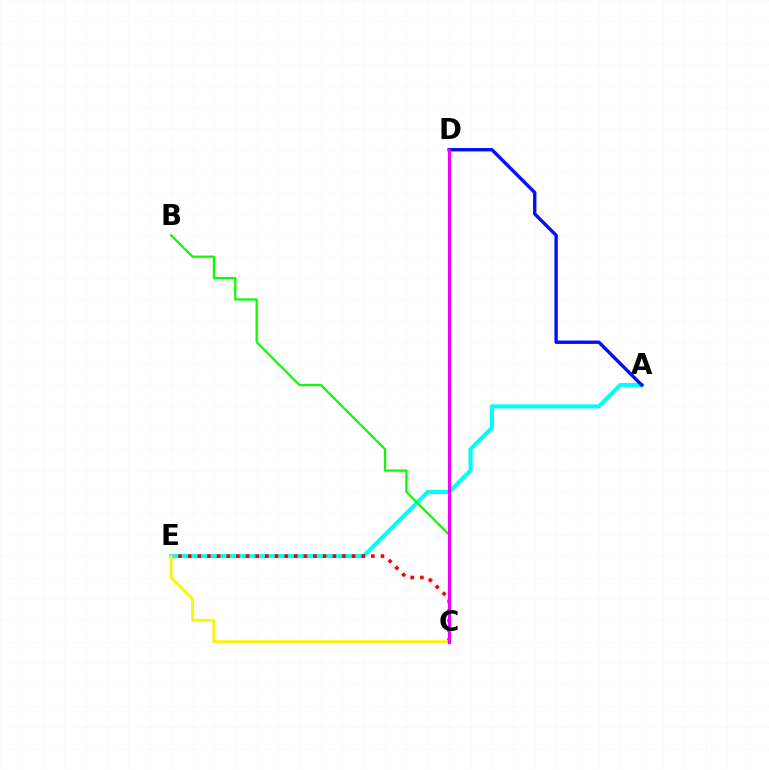{('A', 'E'): [{'color': '#00fff6', 'line_style': 'solid', 'thickness': 2.94}], ('C', 'E'): [{'color': '#ff0000', 'line_style': 'dotted', 'thickness': 2.62}, {'color': '#fcf500', 'line_style': 'solid', 'thickness': 2.01}], ('B', 'C'): [{'color': '#08ff00', 'line_style': 'solid', 'thickness': 1.61}], ('A', 'D'): [{'color': '#0010ff', 'line_style': 'solid', 'thickness': 2.43}], ('C', 'D'): [{'color': '#ee00ff', 'line_style': 'solid', 'thickness': 2.3}]}